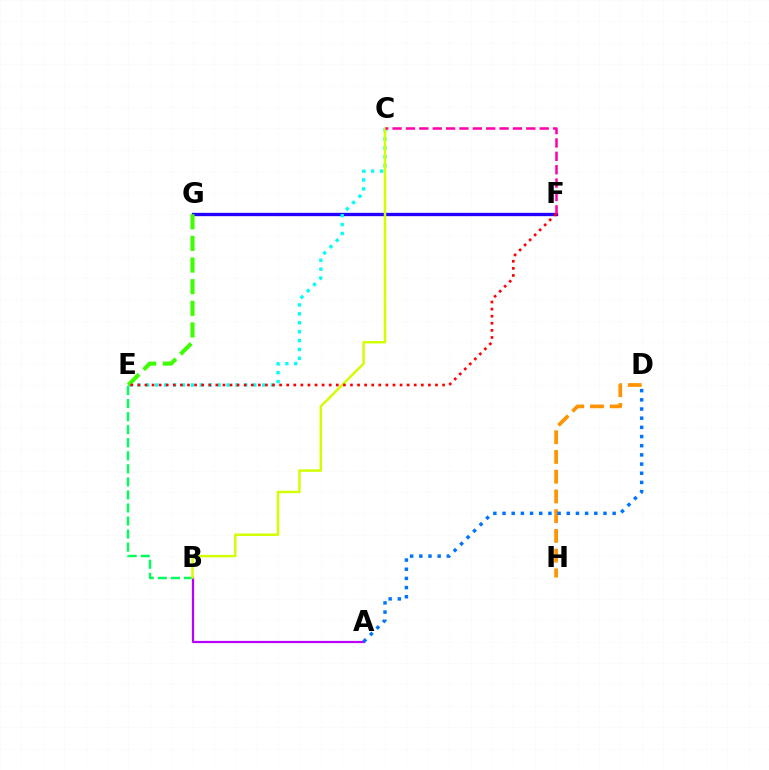{('F', 'G'): [{'color': '#2500ff', 'line_style': 'solid', 'thickness': 2.4}], ('B', 'E'): [{'color': '#00ff5c', 'line_style': 'dashed', 'thickness': 1.77}], ('D', 'H'): [{'color': '#ff9400', 'line_style': 'dashed', 'thickness': 2.68}], ('A', 'B'): [{'color': '#b900ff', 'line_style': 'solid', 'thickness': 1.6}], ('C', 'E'): [{'color': '#00fff6', 'line_style': 'dotted', 'thickness': 2.42}], ('B', 'C'): [{'color': '#d1ff00', 'line_style': 'solid', 'thickness': 1.77}], ('A', 'D'): [{'color': '#0074ff', 'line_style': 'dotted', 'thickness': 2.49}], ('C', 'F'): [{'color': '#ff00ac', 'line_style': 'dashed', 'thickness': 1.82}], ('E', 'G'): [{'color': '#3dff00', 'line_style': 'dashed', 'thickness': 2.94}], ('E', 'F'): [{'color': '#ff0000', 'line_style': 'dotted', 'thickness': 1.93}]}